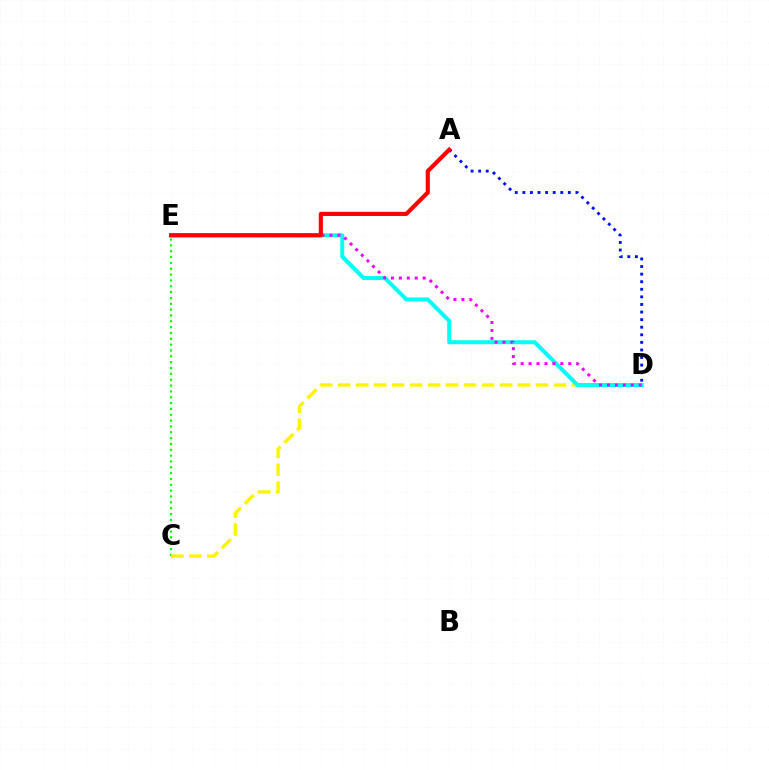{('C', 'E'): [{'color': '#08ff00', 'line_style': 'dotted', 'thickness': 1.59}], ('A', 'D'): [{'color': '#0010ff', 'line_style': 'dotted', 'thickness': 2.06}], ('C', 'D'): [{'color': '#fcf500', 'line_style': 'dashed', 'thickness': 2.44}], ('D', 'E'): [{'color': '#00fff6', 'line_style': 'solid', 'thickness': 2.86}, {'color': '#ee00ff', 'line_style': 'dotted', 'thickness': 2.15}], ('A', 'E'): [{'color': '#ff0000', 'line_style': 'solid', 'thickness': 2.99}]}